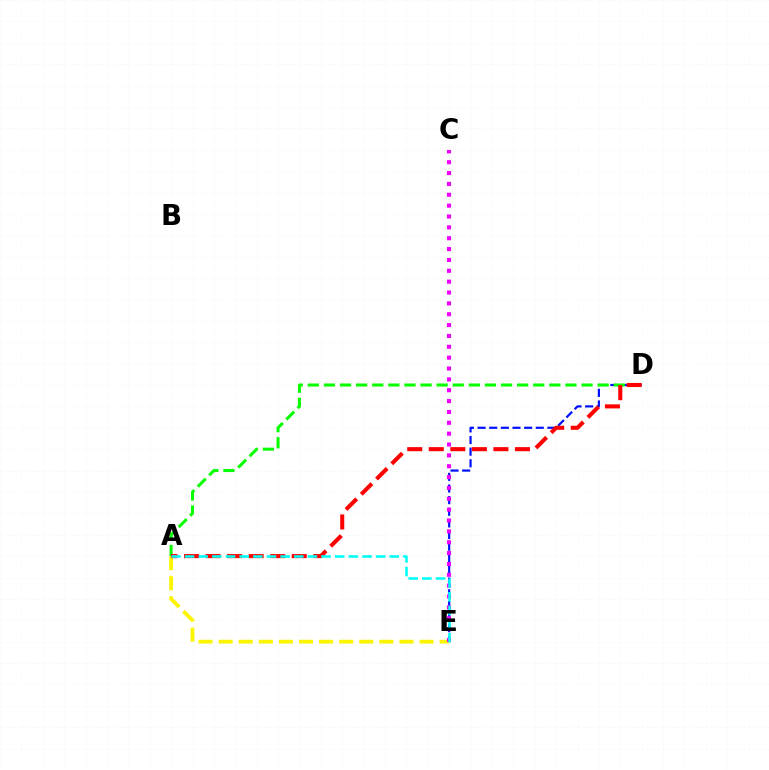{('A', 'E'): [{'color': '#fcf500', 'line_style': 'dashed', 'thickness': 2.73}, {'color': '#00fff6', 'line_style': 'dashed', 'thickness': 1.85}], ('D', 'E'): [{'color': '#0010ff', 'line_style': 'dashed', 'thickness': 1.58}], ('C', 'E'): [{'color': '#ee00ff', 'line_style': 'dotted', 'thickness': 2.95}], ('A', 'D'): [{'color': '#08ff00', 'line_style': 'dashed', 'thickness': 2.19}, {'color': '#ff0000', 'line_style': 'dashed', 'thickness': 2.93}]}